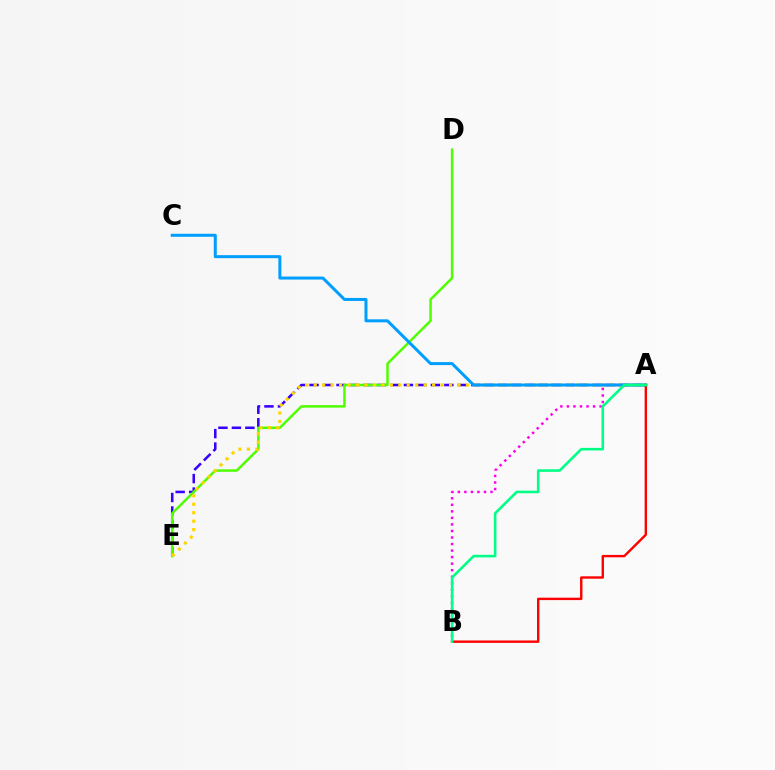{('A', 'E'): [{'color': '#3700ff', 'line_style': 'dashed', 'thickness': 1.83}, {'color': '#ffd500', 'line_style': 'dotted', 'thickness': 2.3}], ('A', 'B'): [{'color': '#ff00ed', 'line_style': 'dotted', 'thickness': 1.78}, {'color': '#ff0000', 'line_style': 'solid', 'thickness': 1.73}, {'color': '#00ff86', 'line_style': 'solid', 'thickness': 1.86}], ('D', 'E'): [{'color': '#4fff00', 'line_style': 'solid', 'thickness': 1.79}], ('A', 'C'): [{'color': '#009eff', 'line_style': 'solid', 'thickness': 2.17}]}